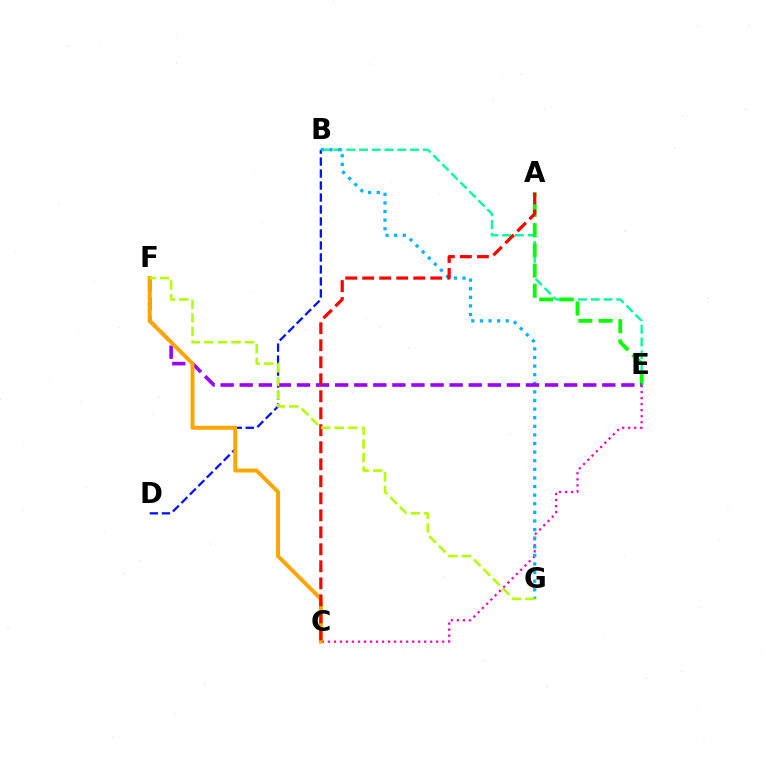{('B', 'E'): [{'color': '#00ff9d', 'line_style': 'dashed', 'thickness': 1.73}], ('A', 'E'): [{'color': '#08ff00', 'line_style': 'dashed', 'thickness': 2.74}], ('C', 'E'): [{'color': '#ff00bd', 'line_style': 'dotted', 'thickness': 1.63}], ('B', 'D'): [{'color': '#0010ff', 'line_style': 'dashed', 'thickness': 1.63}], ('B', 'G'): [{'color': '#00b5ff', 'line_style': 'dotted', 'thickness': 2.34}], ('E', 'F'): [{'color': '#9b00ff', 'line_style': 'dashed', 'thickness': 2.59}], ('C', 'F'): [{'color': '#ffa500', 'line_style': 'solid', 'thickness': 2.84}], ('A', 'C'): [{'color': '#ff0000', 'line_style': 'dashed', 'thickness': 2.31}], ('F', 'G'): [{'color': '#b3ff00', 'line_style': 'dashed', 'thickness': 1.84}]}